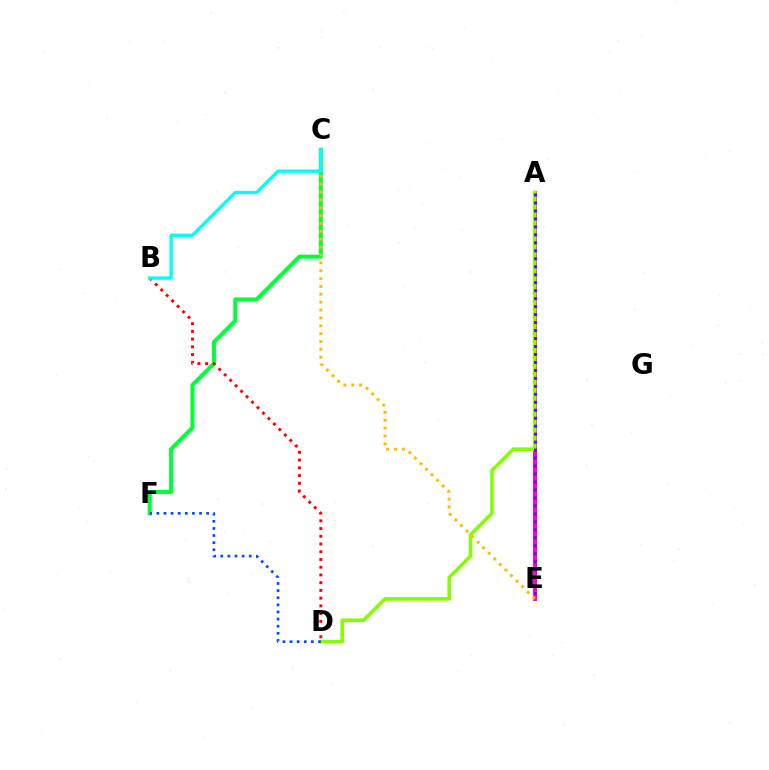{('A', 'E'): [{'color': '#ff00cf', 'line_style': 'solid', 'thickness': 2.86}, {'color': '#7200ff', 'line_style': 'dotted', 'thickness': 2.17}], ('C', 'F'): [{'color': '#00ff39', 'line_style': 'solid', 'thickness': 2.91}], ('A', 'D'): [{'color': '#84ff00', 'line_style': 'solid', 'thickness': 2.57}], ('D', 'F'): [{'color': '#004bff', 'line_style': 'dotted', 'thickness': 1.93}], ('B', 'D'): [{'color': '#ff0000', 'line_style': 'dotted', 'thickness': 2.1}], ('C', 'E'): [{'color': '#ffbd00', 'line_style': 'dotted', 'thickness': 2.14}], ('B', 'C'): [{'color': '#00fff6', 'line_style': 'solid', 'thickness': 2.4}]}